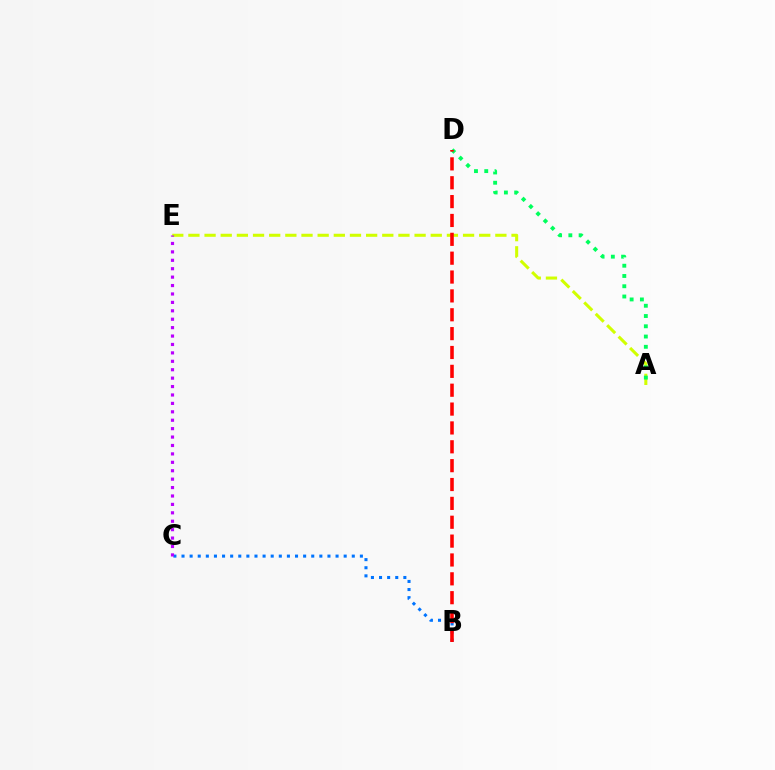{('B', 'C'): [{'color': '#0074ff', 'line_style': 'dotted', 'thickness': 2.2}], ('A', 'E'): [{'color': '#d1ff00', 'line_style': 'dashed', 'thickness': 2.19}], ('C', 'E'): [{'color': '#b900ff', 'line_style': 'dotted', 'thickness': 2.29}], ('A', 'D'): [{'color': '#00ff5c', 'line_style': 'dotted', 'thickness': 2.79}], ('B', 'D'): [{'color': '#ff0000', 'line_style': 'dashed', 'thickness': 2.56}]}